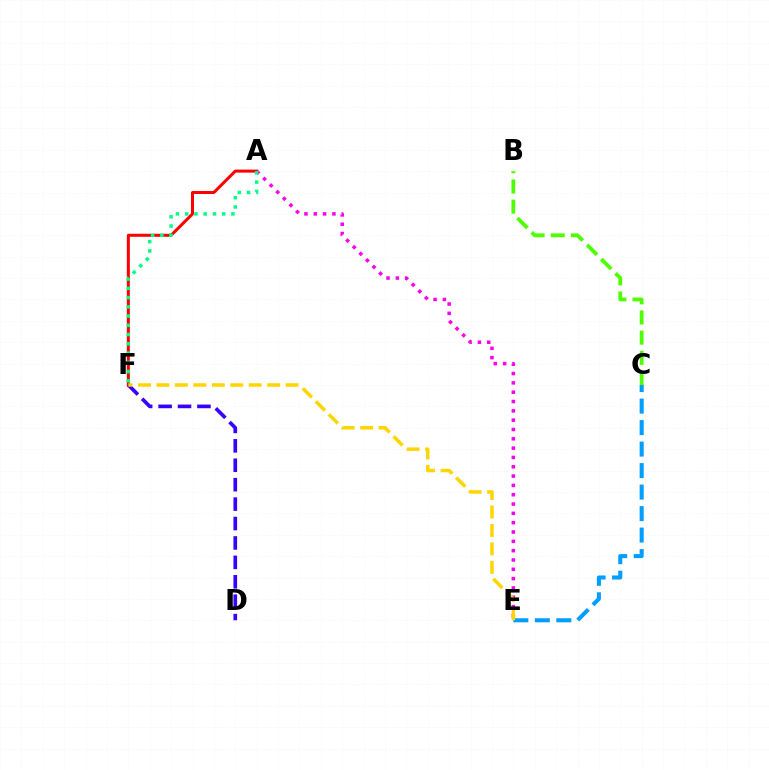{('A', 'F'): [{'color': '#ff0000', 'line_style': 'solid', 'thickness': 2.18}, {'color': '#00ff86', 'line_style': 'dotted', 'thickness': 2.51}], ('A', 'E'): [{'color': '#ff00ed', 'line_style': 'dotted', 'thickness': 2.53}], ('D', 'F'): [{'color': '#3700ff', 'line_style': 'dashed', 'thickness': 2.64}], ('B', 'C'): [{'color': '#4fff00', 'line_style': 'dashed', 'thickness': 2.74}], ('C', 'E'): [{'color': '#009eff', 'line_style': 'dashed', 'thickness': 2.92}], ('E', 'F'): [{'color': '#ffd500', 'line_style': 'dashed', 'thickness': 2.51}]}